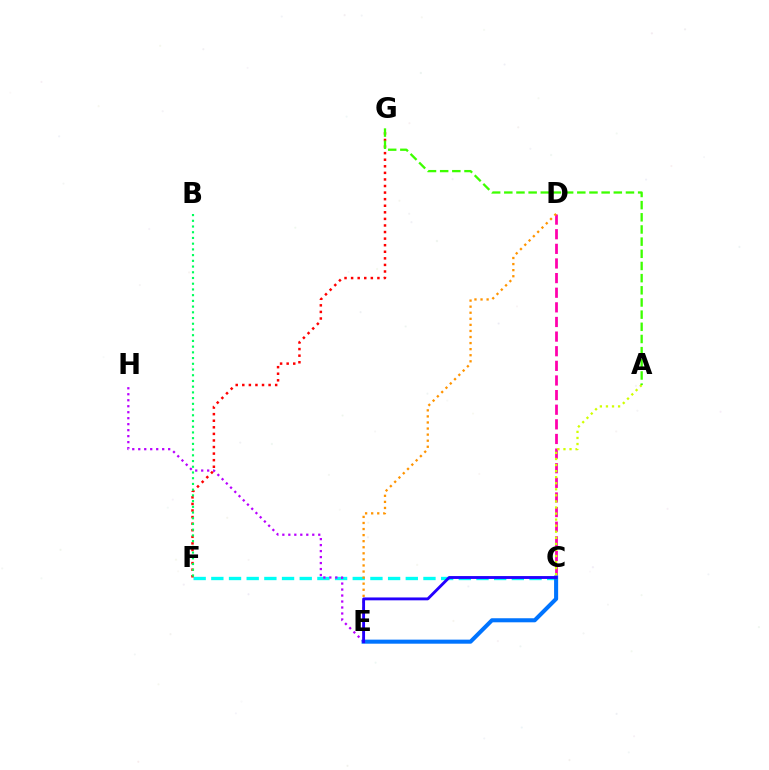{('C', 'F'): [{'color': '#00fff6', 'line_style': 'dashed', 'thickness': 2.4}], ('C', 'D'): [{'color': '#ff00ac', 'line_style': 'dashed', 'thickness': 1.99}], ('E', 'H'): [{'color': '#b900ff', 'line_style': 'dotted', 'thickness': 1.63}], ('C', 'E'): [{'color': '#0074ff', 'line_style': 'solid', 'thickness': 2.92}, {'color': '#2500ff', 'line_style': 'solid', 'thickness': 2.07}], ('D', 'E'): [{'color': '#ff9400', 'line_style': 'dotted', 'thickness': 1.65}], ('A', 'C'): [{'color': '#d1ff00', 'line_style': 'dotted', 'thickness': 1.65}], ('F', 'G'): [{'color': '#ff0000', 'line_style': 'dotted', 'thickness': 1.79}], ('B', 'F'): [{'color': '#00ff5c', 'line_style': 'dotted', 'thickness': 1.55}], ('A', 'G'): [{'color': '#3dff00', 'line_style': 'dashed', 'thickness': 1.65}]}